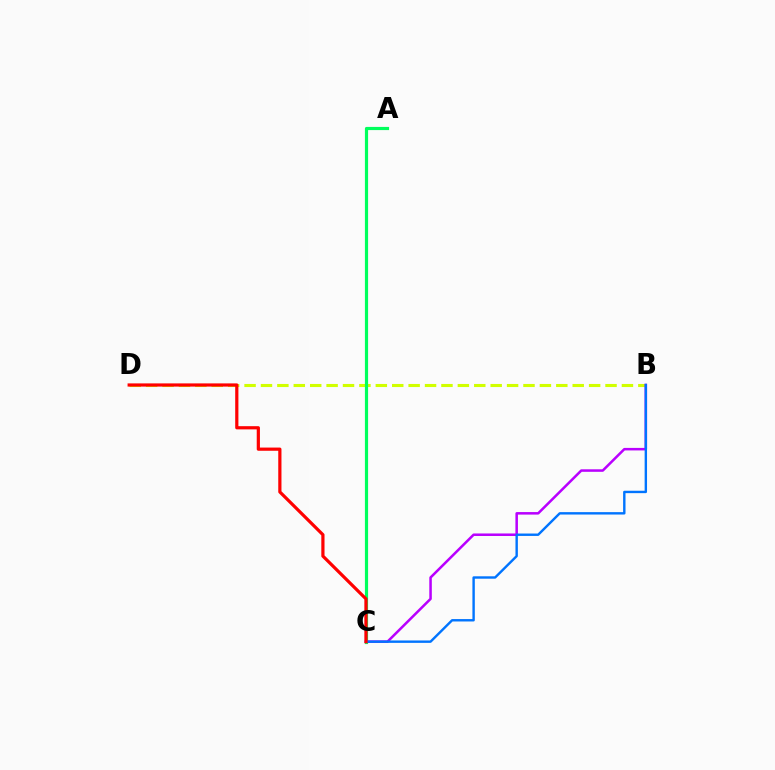{('B', 'D'): [{'color': '#d1ff00', 'line_style': 'dashed', 'thickness': 2.23}], ('A', 'C'): [{'color': '#00ff5c', 'line_style': 'solid', 'thickness': 2.29}], ('B', 'C'): [{'color': '#b900ff', 'line_style': 'solid', 'thickness': 1.82}, {'color': '#0074ff', 'line_style': 'solid', 'thickness': 1.73}], ('C', 'D'): [{'color': '#ff0000', 'line_style': 'solid', 'thickness': 2.31}]}